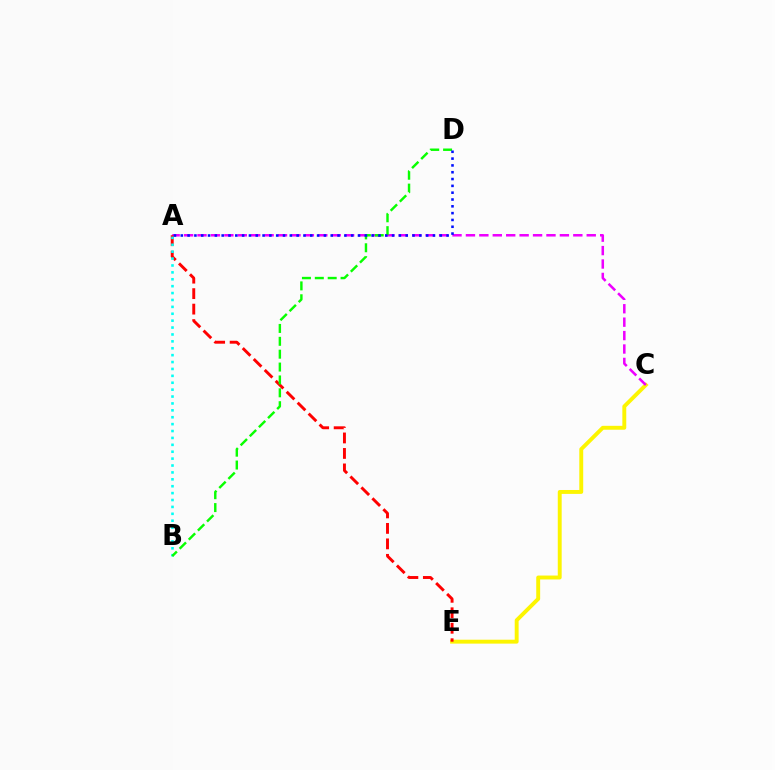{('C', 'E'): [{'color': '#fcf500', 'line_style': 'solid', 'thickness': 2.81}], ('A', 'C'): [{'color': '#ee00ff', 'line_style': 'dashed', 'thickness': 1.82}], ('A', 'E'): [{'color': '#ff0000', 'line_style': 'dashed', 'thickness': 2.1}], ('A', 'B'): [{'color': '#00fff6', 'line_style': 'dotted', 'thickness': 1.87}], ('B', 'D'): [{'color': '#08ff00', 'line_style': 'dashed', 'thickness': 1.75}], ('A', 'D'): [{'color': '#0010ff', 'line_style': 'dotted', 'thickness': 1.85}]}